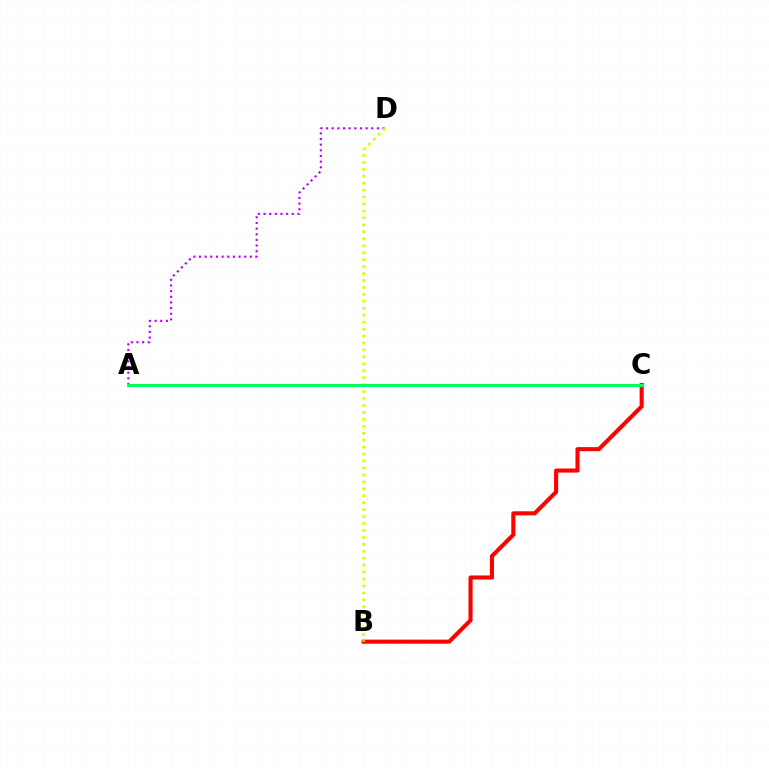{('B', 'C'): [{'color': '#ff0000', 'line_style': 'solid', 'thickness': 2.94}], ('A', 'C'): [{'color': '#0074ff', 'line_style': 'dotted', 'thickness': 2.13}, {'color': '#00ff5c', 'line_style': 'solid', 'thickness': 2.21}], ('A', 'D'): [{'color': '#b900ff', 'line_style': 'dotted', 'thickness': 1.53}], ('B', 'D'): [{'color': '#d1ff00', 'line_style': 'dotted', 'thickness': 1.89}]}